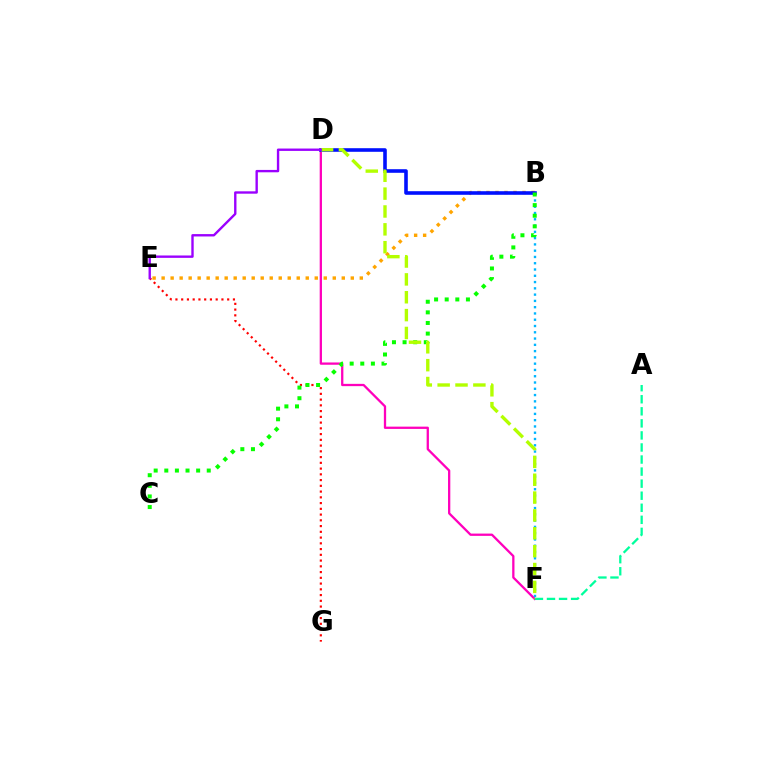{('E', 'G'): [{'color': '#ff0000', 'line_style': 'dotted', 'thickness': 1.56}], ('D', 'F'): [{'color': '#ff00bd', 'line_style': 'solid', 'thickness': 1.65}, {'color': '#b3ff00', 'line_style': 'dashed', 'thickness': 2.43}], ('B', 'E'): [{'color': '#ffa500', 'line_style': 'dotted', 'thickness': 2.45}], ('B', 'D'): [{'color': '#0010ff', 'line_style': 'solid', 'thickness': 2.58}], ('B', 'F'): [{'color': '#00b5ff', 'line_style': 'dotted', 'thickness': 1.71}], ('B', 'C'): [{'color': '#08ff00', 'line_style': 'dotted', 'thickness': 2.88}], ('A', 'F'): [{'color': '#00ff9d', 'line_style': 'dashed', 'thickness': 1.64}], ('D', 'E'): [{'color': '#9b00ff', 'line_style': 'solid', 'thickness': 1.71}]}